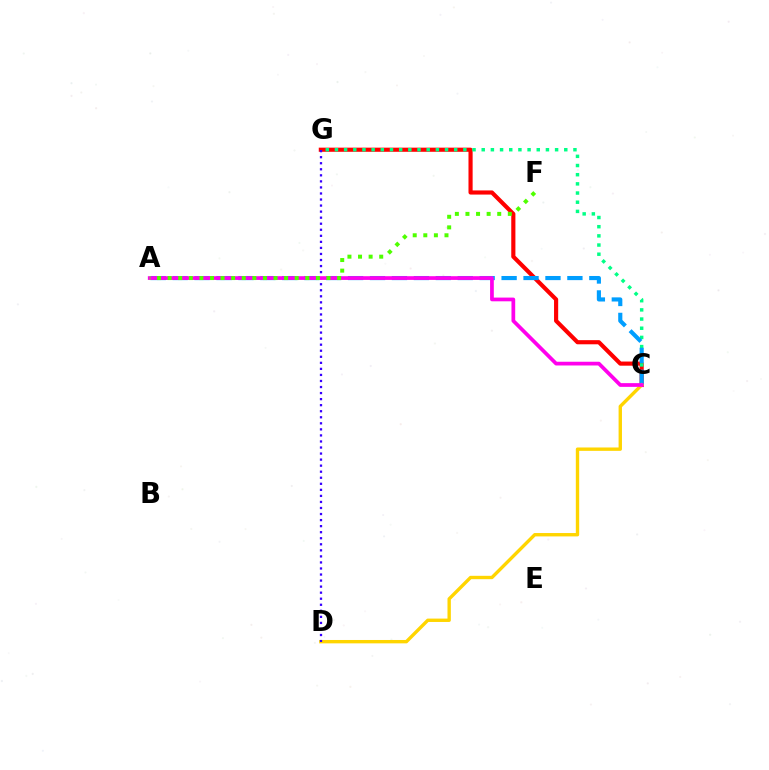{('C', 'G'): [{'color': '#ff0000', 'line_style': 'solid', 'thickness': 2.98}, {'color': '#00ff86', 'line_style': 'dotted', 'thickness': 2.49}], ('A', 'C'): [{'color': '#009eff', 'line_style': 'dashed', 'thickness': 2.98}, {'color': '#ff00ed', 'line_style': 'solid', 'thickness': 2.68}], ('C', 'D'): [{'color': '#ffd500', 'line_style': 'solid', 'thickness': 2.43}], ('D', 'G'): [{'color': '#3700ff', 'line_style': 'dotted', 'thickness': 1.64}], ('A', 'F'): [{'color': '#4fff00', 'line_style': 'dotted', 'thickness': 2.88}]}